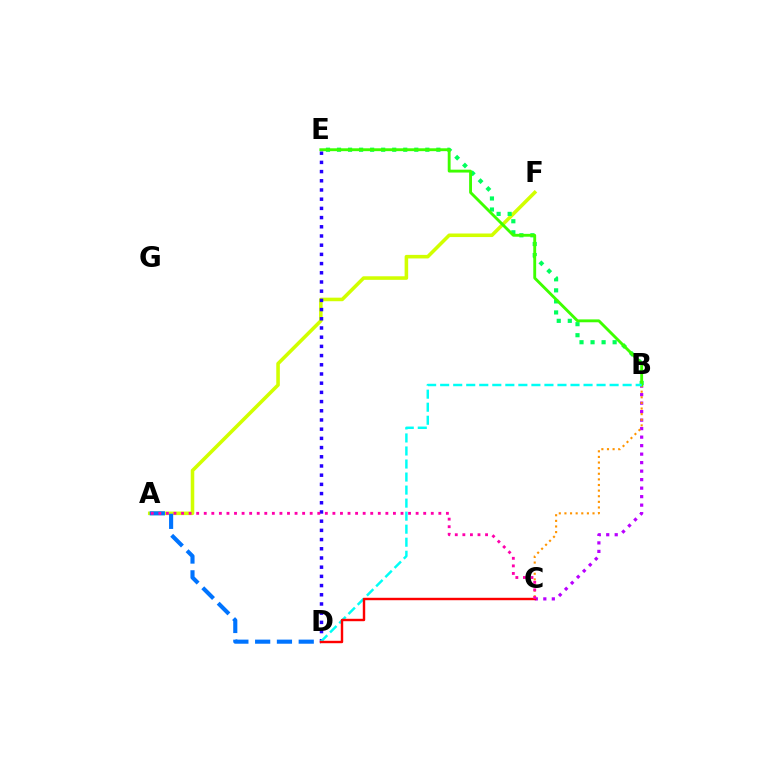{('A', 'F'): [{'color': '#d1ff00', 'line_style': 'solid', 'thickness': 2.56}], ('A', 'D'): [{'color': '#0074ff', 'line_style': 'dashed', 'thickness': 2.96}], ('B', 'E'): [{'color': '#00ff5c', 'line_style': 'dotted', 'thickness': 3.0}, {'color': '#3dff00', 'line_style': 'solid', 'thickness': 2.07}], ('B', 'C'): [{'color': '#b900ff', 'line_style': 'dotted', 'thickness': 2.31}, {'color': '#ff9400', 'line_style': 'dotted', 'thickness': 1.53}], ('D', 'E'): [{'color': '#2500ff', 'line_style': 'dotted', 'thickness': 2.5}], ('B', 'D'): [{'color': '#00fff6', 'line_style': 'dashed', 'thickness': 1.77}], ('C', 'D'): [{'color': '#ff0000', 'line_style': 'solid', 'thickness': 1.75}], ('A', 'C'): [{'color': '#ff00ac', 'line_style': 'dotted', 'thickness': 2.06}]}